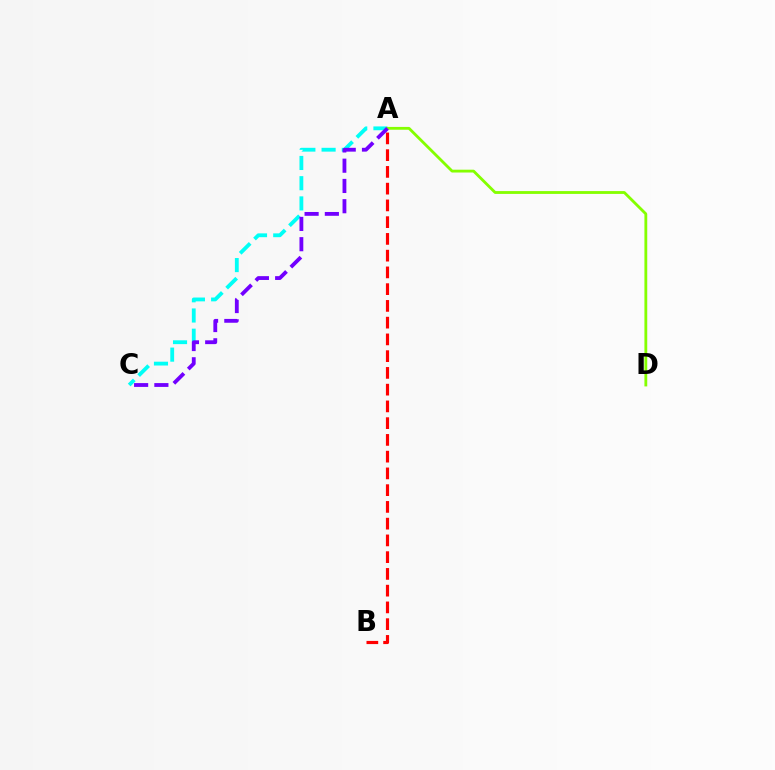{('A', 'C'): [{'color': '#00fff6', 'line_style': 'dashed', 'thickness': 2.75}, {'color': '#7200ff', 'line_style': 'dashed', 'thickness': 2.75}], ('A', 'D'): [{'color': '#84ff00', 'line_style': 'solid', 'thickness': 2.03}], ('A', 'B'): [{'color': '#ff0000', 'line_style': 'dashed', 'thickness': 2.28}]}